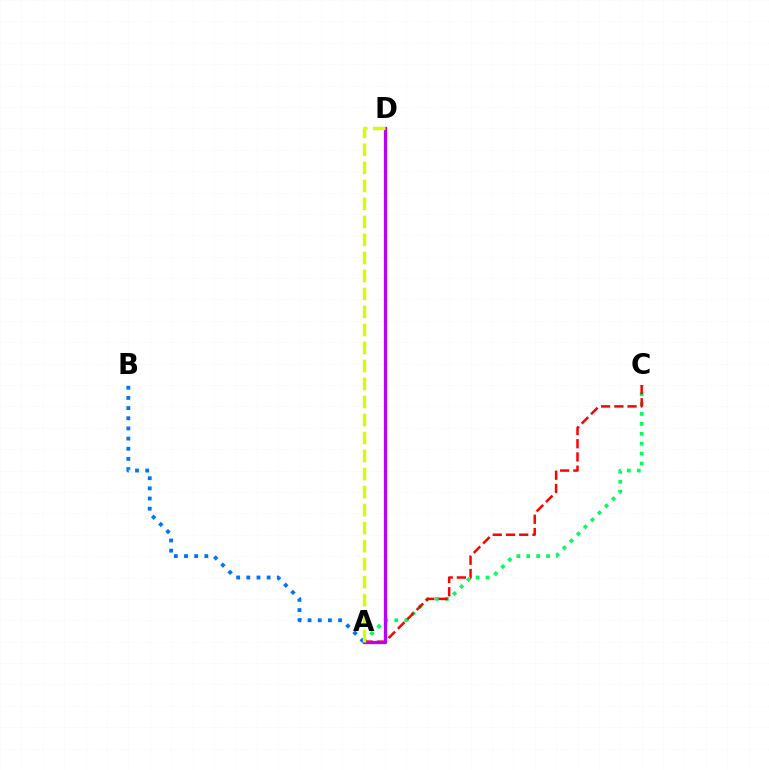{('A', 'C'): [{'color': '#00ff5c', 'line_style': 'dotted', 'thickness': 2.69}, {'color': '#ff0000', 'line_style': 'dashed', 'thickness': 1.8}], ('A', 'B'): [{'color': '#0074ff', 'line_style': 'dotted', 'thickness': 2.76}], ('A', 'D'): [{'color': '#b900ff', 'line_style': 'solid', 'thickness': 2.34}, {'color': '#d1ff00', 'line_style': 'dashed', 'thickness': 2.45}]}